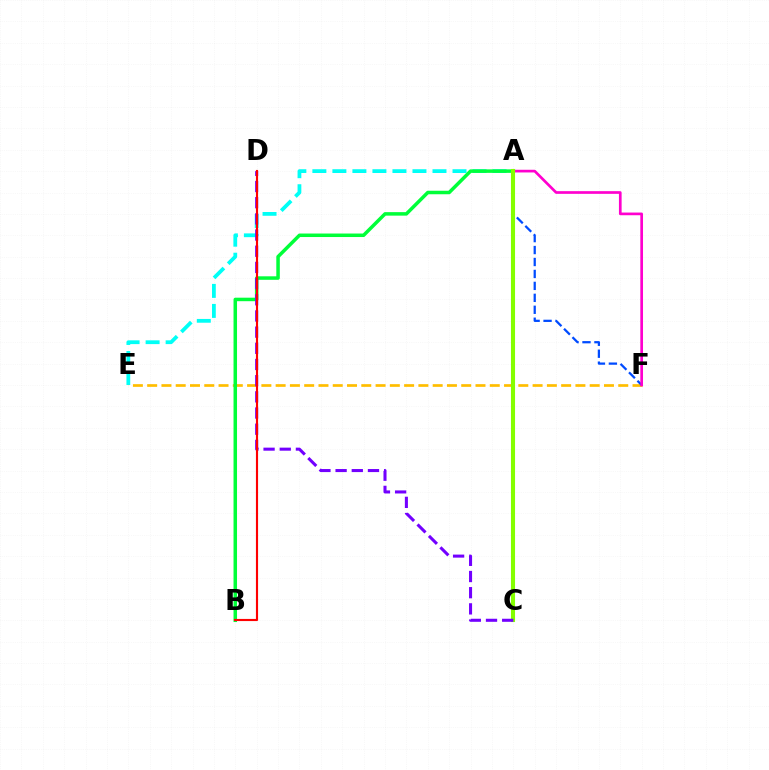{('A', 'E'): [{'color': '#00fff6', 'line_style': 'dashed', 'thickness': 2.72}], ('E', 'F'): [{'color': '#ffbd00', 'line_style': 'dashed', 'thickness': 1.94}], ('A', 'F'): [{'color': '#004bff', 'line_style': 'dashed', 'thickness': 1.62}, {'color': '#ff00cf', 'line_style': 'solid', 'thickness': 1.93}], ('A', 'B'): [{'color': '#00ff39', 'line_style': 'solid', 'thickness': 2.52}], ('A', 'C'): [{'color': '#84ff00', 'line_style': 'solid', 'thickness': 2.94}], ('C', 'D'): [{'color': '#7200ff', 'line_style': 'dashed', 'thickness': 2.2}], ('B', 'D'): [{'color': '#ff0000', 'line_style': 'solid', 'thickness': 1.54}]}